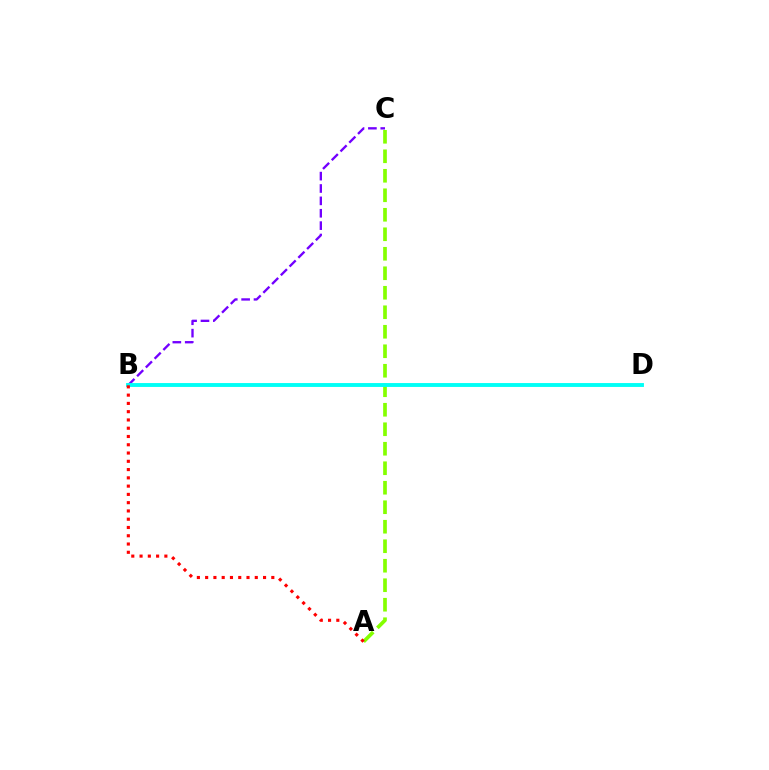{('B', 'C'): [{'color': '#7200ff', 'line_style': 'dashed', 'thickness': 1.68}], ('A', 'C'): [{'color': '#84ff00', 'line_style': 'dashed', 'thickness': 2.65}], ('B', 'D'): [{'color': '#00fff6', 'line_style': 'solid', 'thickness': 2.8}], ('A', 'B'): [{'color': '#ff0000', 'line_style': 'dotted', 'thickness': 2.25}]}